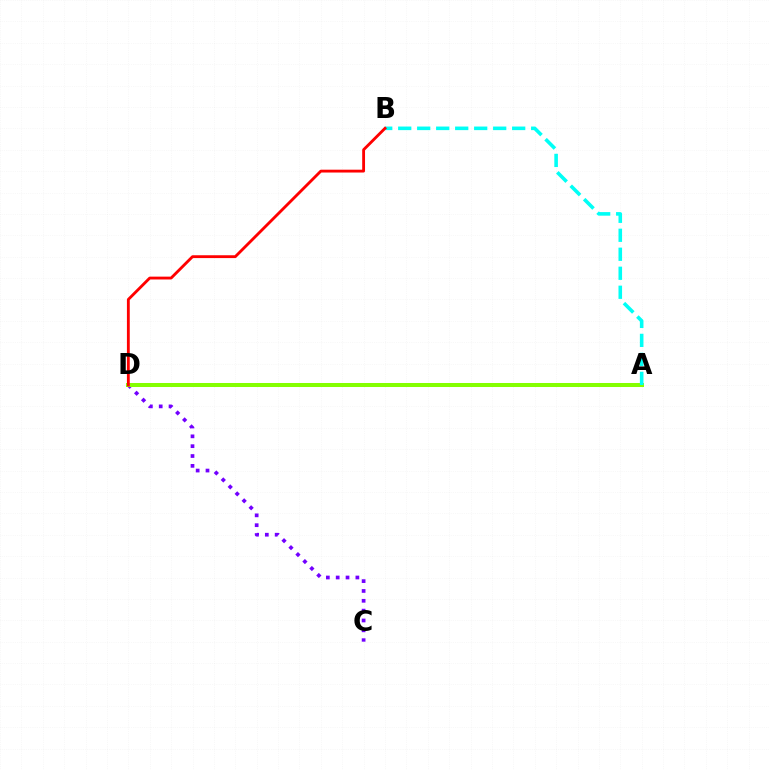{('C', 'D'): [{'color': '#7200ff', 'line_style': 'dotted', 'thickness': 2.67}], ('A', 'D'): [{'color': '#84ff00', 'line_style': 'solid', 'thickness': 2.89}], ('A', 'B'): [{'color': '#00fff6', 'line_style': 'dashed', 'thickness': 2.58}], ('B', 'D'): [{'color': '#ff0000', 'line_style': 'solid', 'thickness': 2.05}]}